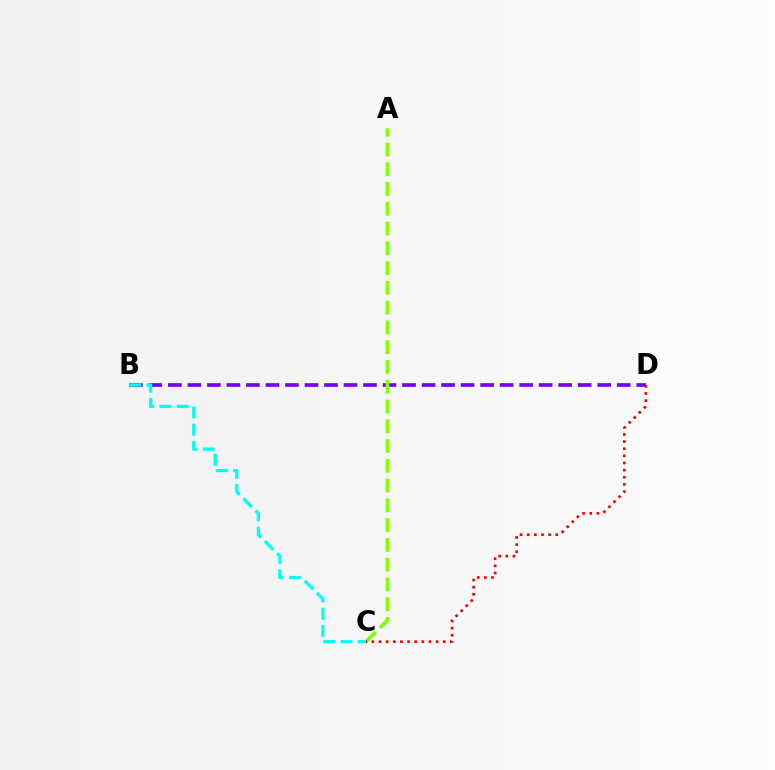{('B', 'D'): [{'color': '#7200ff', 'line_style': 'dashed', 'thickness': 2.65}], ('B', 'C'): [{'color': '#00fff6', 'line_style': 'dashed', 'thickness': 2.34}], ('A', 'C'): [{'color': '#84ff00', 'line_style': 'dashed', 'thickness': 2.69}], ('C', 'D'): [{'color': '#ff0000', 'line_style': 'dotted', 'thickness': 1.94}]}